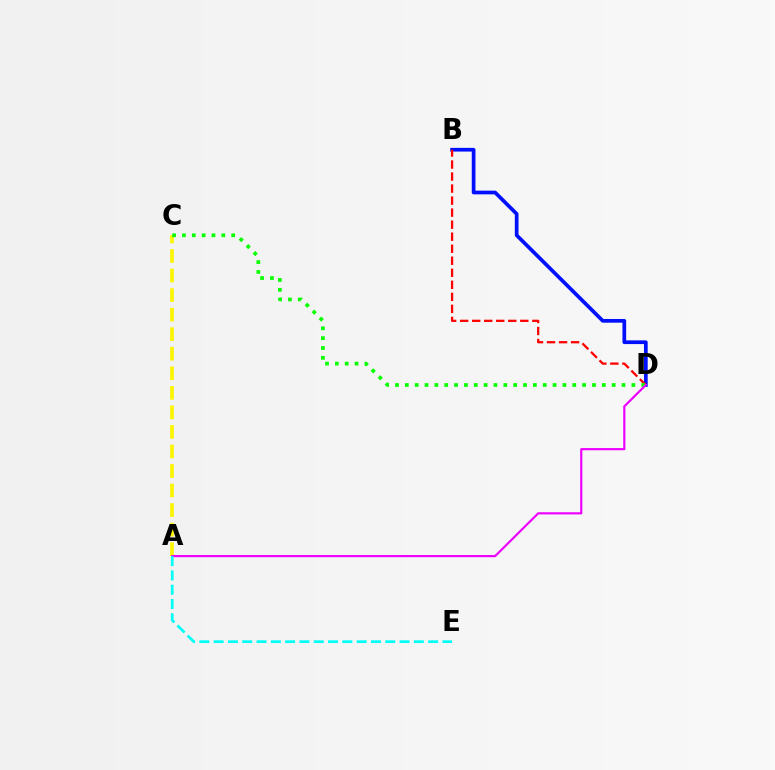{('B', 'D'): [{'color': '#0010ff', 'line_style': 'solid', 'thickness': 2.67}, {'color': '#ff0000', 'line_style': 'dashed', 'thickness': 1.63}], ('A', 'C'): [{'color': '#fcf500', 'line_style': 'dashed', 'thickness': 2.66}], ('C', 'D'): [{'color': '#08ff00', 'line_style': 'dotted', 'thickness': 2.68}], ('A', 'D'): [{'color': '#ee00ff', 'line_style': 'solid', 'thickness': 1.57}], ('A', 'E'): [{'color': '#00fff6', 'line_style': 'dashed', 'thickness': 1.94}]}